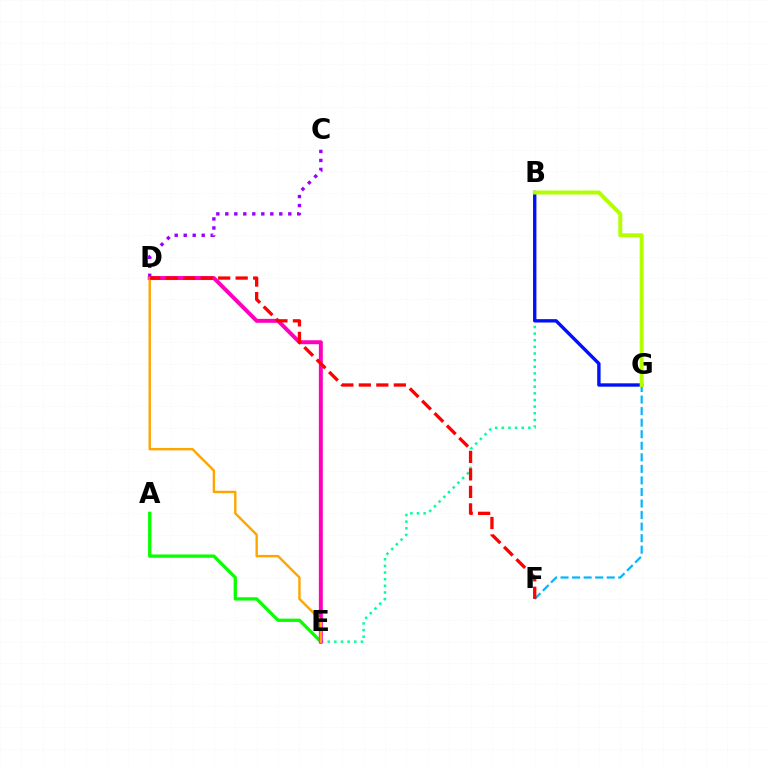{('B', 'E'): [{'color': '#00ff9d', 'line_style': 'dotted', 'thickness': 1.8}], ('A', 'E'): [{'color': '#08ff00', 'line_style': 'solid', 'thickness': 2.36}], ('F', 'G'): [{'color': '#00b5ff', 'line_style': 'dashed', 'thickness': 1.57}], ('C', 'D'): [{'color': '#9b00ff', 'line_style': 'dotted', 'thickness': 2.44}], ('D', 'E'): [{'color': '#ff00bd', 'line_style': 'solid', 'thickness': 2.85}, {'color': '#ffa500', 'line_style': 'solid', 'thickness': 1.73}], ('B', 'G'): [{'color': '#0010ff', 'line_style': 'solid', 'thickness': 2.43}, {'color': '#b3ff00', 'line_style': 'solid', 'thickness': 2.86}], ('D', 'F'): [{'color': '#ff0000', 'line_style': 'dashed', 'thickness': 2.38}]}